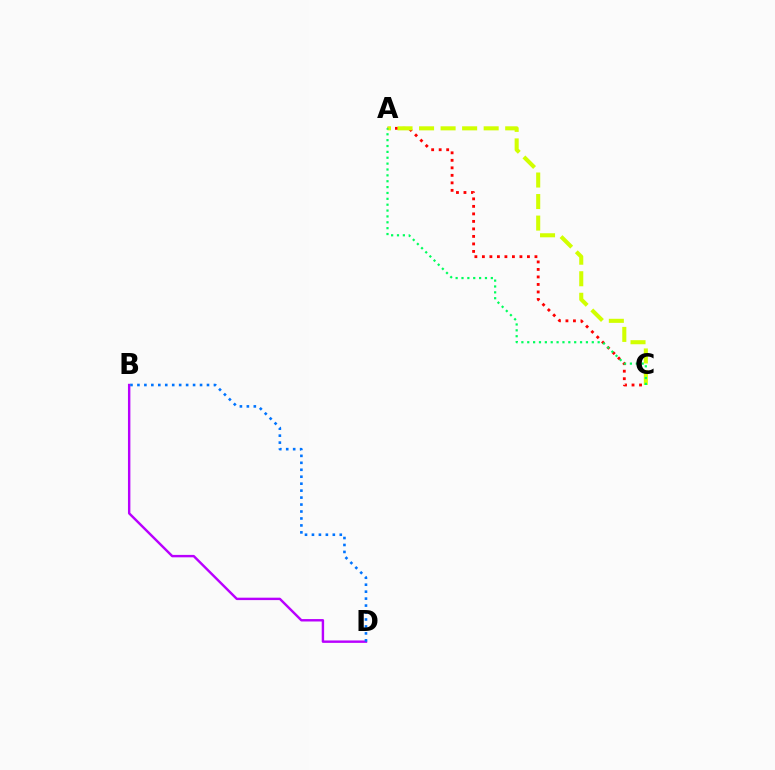{('B', 'D'): [{'color': '#b900ff', 'line_style': 'solid', 'thickness': 1.74}, {'color': '#0074ff', 'line_style': 'dotted', 'thickness': 1.89}], ('A', 'C'): [{'color': '#ff0000', 'line_style': 'dotted', 'thickness': 2.04}, {'color': '#d1ff00', 'line_style': 'dashed', 'thickness': 2.93}, {'color': '#00ff5c', 'line_style': 'dotted', 'thickness': 1.59}]}